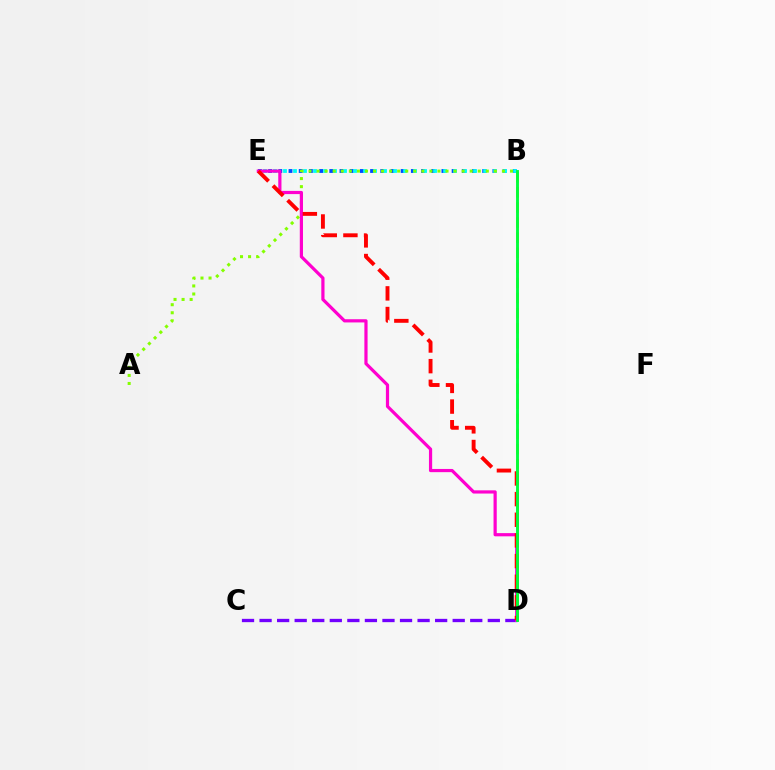{('B', 'E'): [{'color': '#004bff', 'line_style': 'dotted', 'thickness': 2.77}, {'color': '#00fff6', 'line_style': 'dotted', 'thickness': 2.72}], ('C', 'D'): [{'color': '#7200ff', 'line_style': 'dashed', 'thickness': 2.39}], ('A', 'B'): [{'color': '#84ff00', 'line_style': 'dotted', 'thickness': 2.19}], ('B', 'D'): [{'color': '#ffbd00', 'line_style': 'dashed', 'thickness': 2.05}, {'color': '#00ff39', 'line_style': 'solid', 'thickness': 2.08}], ('D', 'E'): [{'color': '#ff00cf', 'line_style': 'solid', 'thickness': 2.31}, {'color': '#ff0000', 'line_style': 'dashed', 'thickness': 2.81}]}